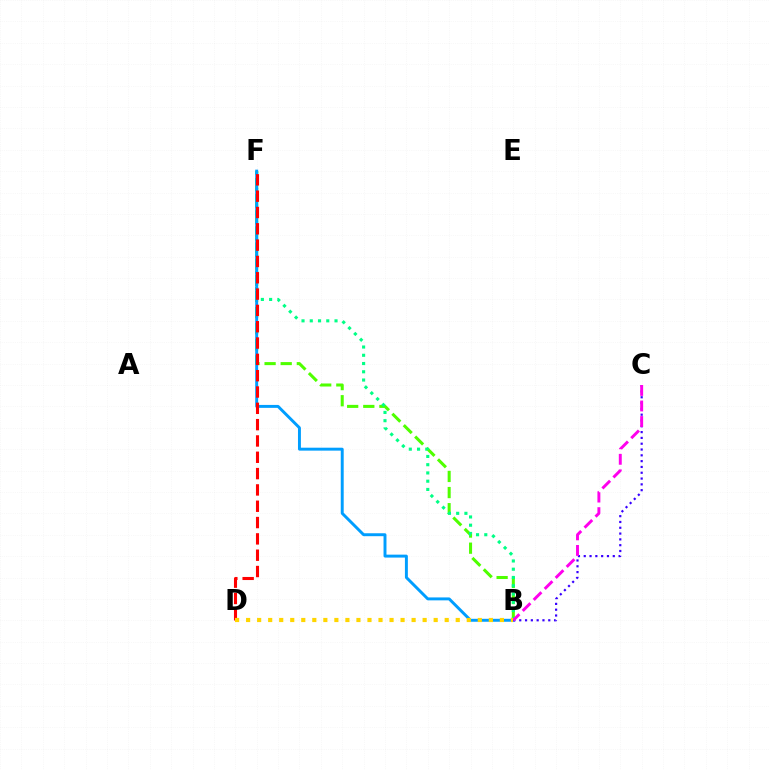{('B', 'F'): [{'color': '#4fff00', 'line_style': 'dashed', 'thickness': 2.19}, {'color': '#00ff86', 'line_style': 'dotted', 'thickness': 2.24}, {'color': '#009eff', 'line_style': 'solid', 'thickness': 2.11}], ('B', 'C'): [{'color': '#3700ff', 'line_style': 'dotted', 'thickness': 1.58}, {'color': '#ff00ed', 'line_style': 'dashed', 'thickness': 2.11}], ('D', 'F'): [{'color': '#ff0000', 'line_style': 'dashed', 'thickness': 2.22}], ('B', 'D'): [{'color': '#ffd500', 'line_style': 'dotted', 'thickness': 3.0}]}